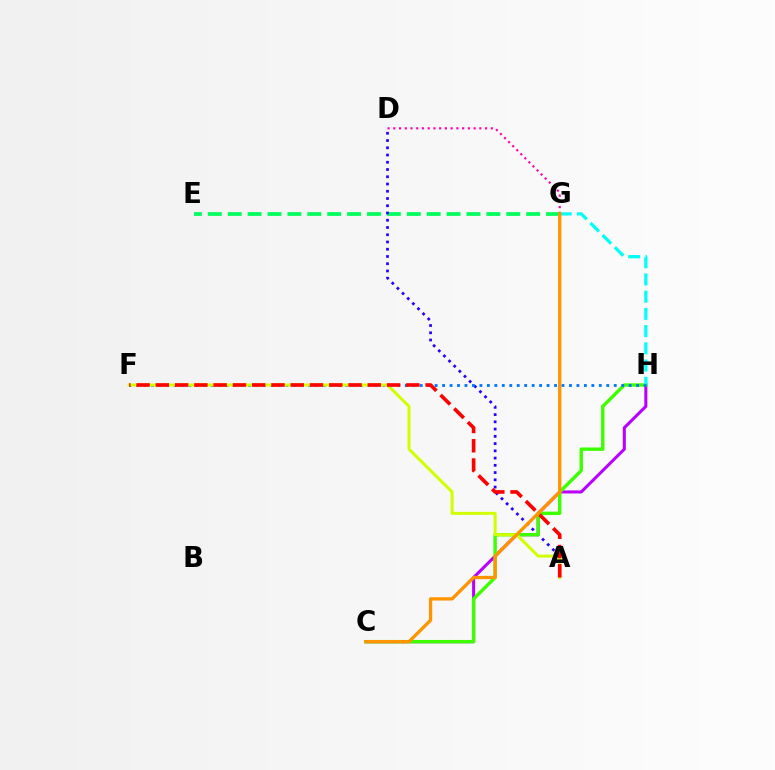{('D', 'G'): [{'color': '#ff00ac', 'line_style': 'dotted', 'thickness': 1.56}], ('E', 'G'): [{'color': '#00ff5c', 'line_style': 'dashed', 'thickness': 2.7}], ('A', 'D'): [{'color': '#2500ff', 'line_style': 'dotted', 'thickness': 1.97}], ('C', 'H'): [{'color': '#b900ff', 'line_style': 'solid', 'thickness': 2.2}, {'color': '#3dff00', 'line_style': 'solid', 'thickness': 2.45}], ('G', 'H'): [{'color': '#00fff6', 'line_style': 'dashed', 'thickness': 2.34}], ('F', 'H'): [{'color': '#0074ff', 'line_style': 'dotted', 'thickness': 2.03}], ('A', 'F'): [{'color': '#d1ff00', 'line_style': 'solid', 'thickness': 2.17}, {'color': '#ff0000', 'line_style': 'dashed', 'thickness': 2.62}], ('C', 'G'): [{'color': '#ff9400', 'line_style': 'solid', 'thickness': 2.37}]}